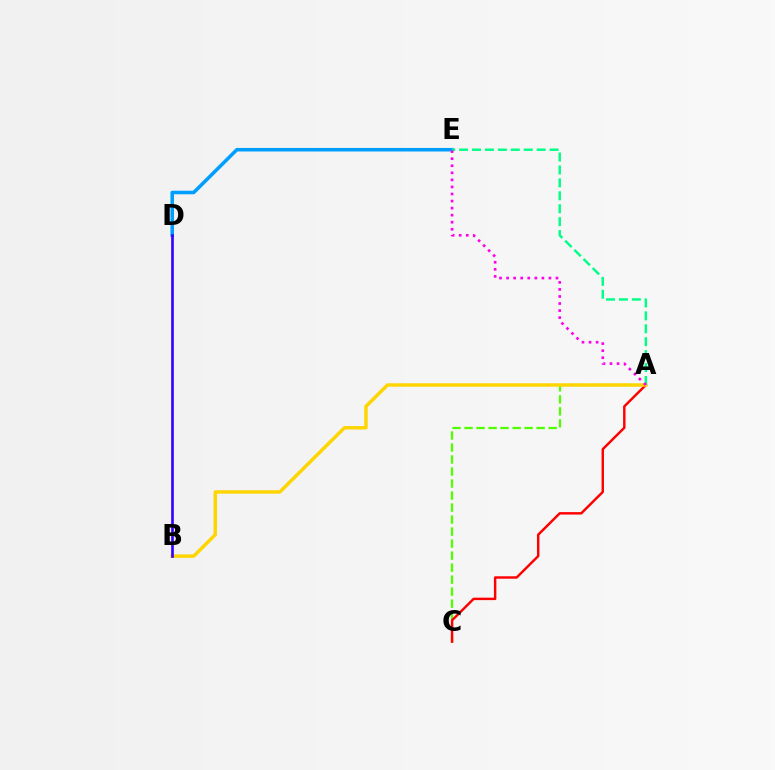{('A', 'C'): [{'color': '#4fff00', 'line_style': 'dashed', 'thickness': 1.63}, {'color': '#ff0000', 'line_style': 'solid', 'thickness': 1.76}], ('D', 'E'): [{'color': '#009eff', 'line_style': 'solid', 'thickness': 2.54}], ('A', 'B'): [{'color': '#ffd500', 'line_style': 'solid', 'thickness': 2.48}], ('B', 'D'): [{'color': '#3700ff', 'line_style': 'solid', 'thickness': 1.92}], ('A', 'E'): [{'color': '#00ff86', 'line_style': 'dashed', 'thickness': 1.76}, {'color': '#ff00ed', 'line_style': 'dotted', 'thickness': 1.92}]}